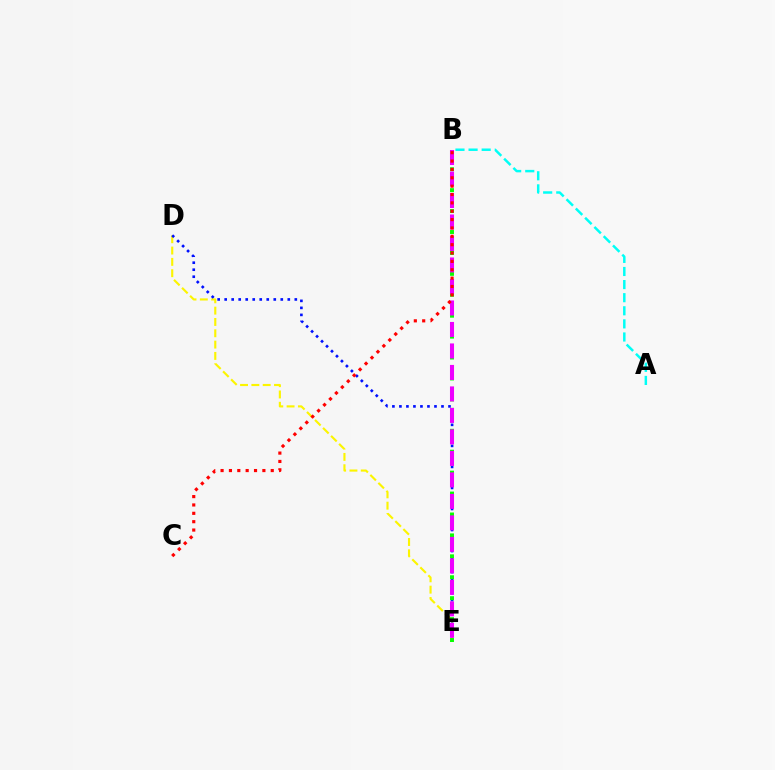{('D', 'E'): [{'color': '#fcf500', 'line_style': 'dashed', 'thickness': 1.54}, {'color': '#0010ff', 'line_style': 'dotted', 'thickness': 1.91}], ('A', 'B'): [{'color': '#00fff6', 'line_style': 'dashed', 'thickness': 1.78}], ('B', 'E'): [{'color': '#08ff00', 'line_style': 'dotted', 'thickness': 2.84}, {'color': '#ee00ff', 'line_style': 'dashed', 'thickness': 2.92}], ('B', 'C'): [{'color': '#ff0000', 'line_style': 'dotted', 'thickness': 2.27}]}